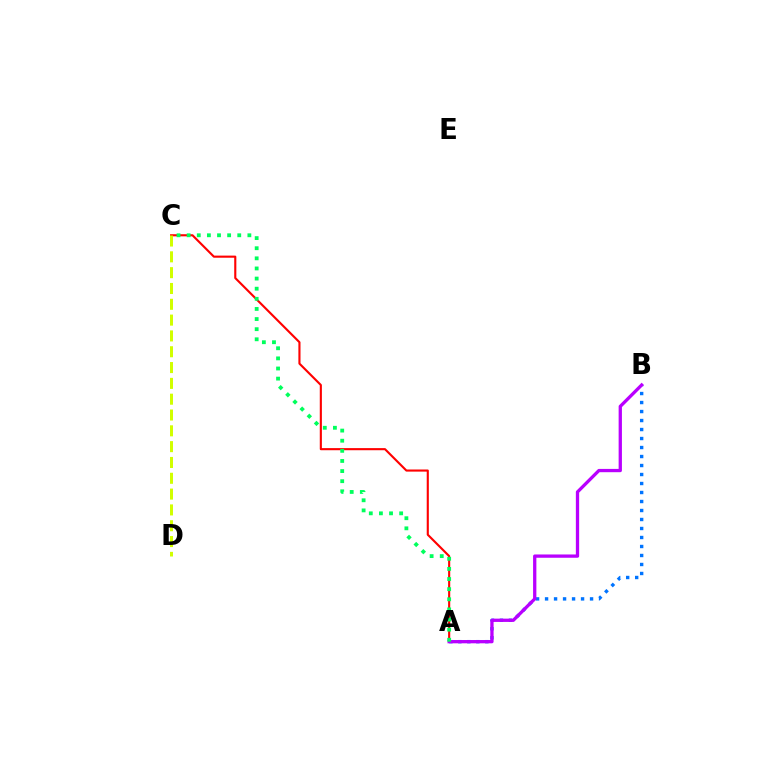{('A', 'B'): [{'color': '#0074ff', 'line_style': 'dotted', 'thickness': 2.44}, {'color': '#b900ff', 'line_style': 'solid', 'thickness': 2.37}], ('A', 'C'): [{'color': '#ff0000', 'line_style': 'solid', 'thickness': 1.53}, {'color': '#00ff5c', 'line_style': 'dotted', 'thickness': 2.75}], ('C', 'D'): [{'color': '#d1ff00', 'line_style': 'dashed', 'thickness': 2.15}]}